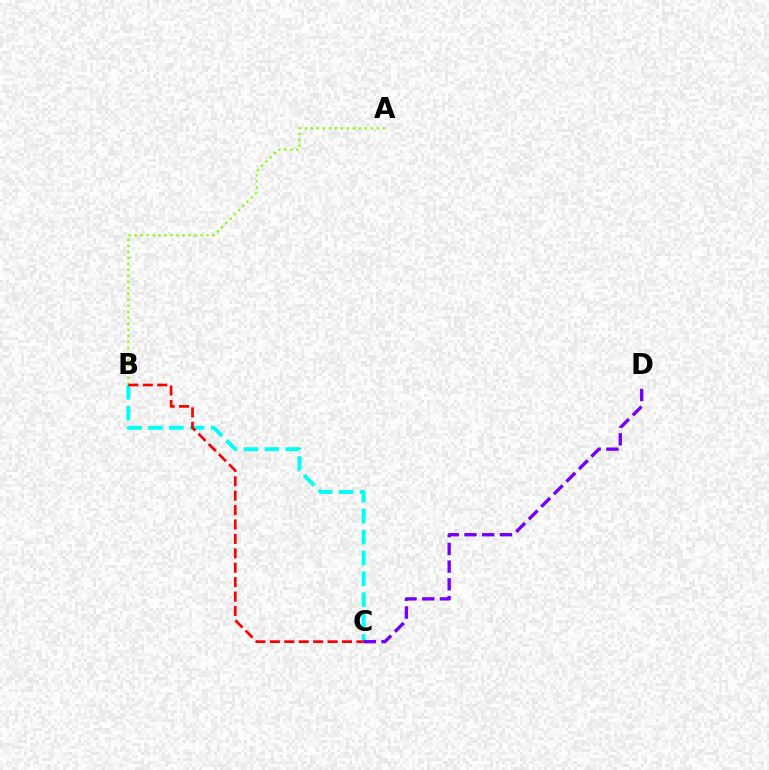{('B', 'C'): [{'color': '#00fff6', 'line_style': 'dashed', 'thickness': 2.84}, {'color': '#ff0000', 'line_style': 'dashed', 'thickness': 1.96}], ('C', 'D'): [{'color': '#7200ff', 'line_style': 'dashed', 'thickness': 2.41}], ('A', 'B'): [{'color': '#84ff00', 'line_style': 'dotted', 'thickness': 1.63}]}